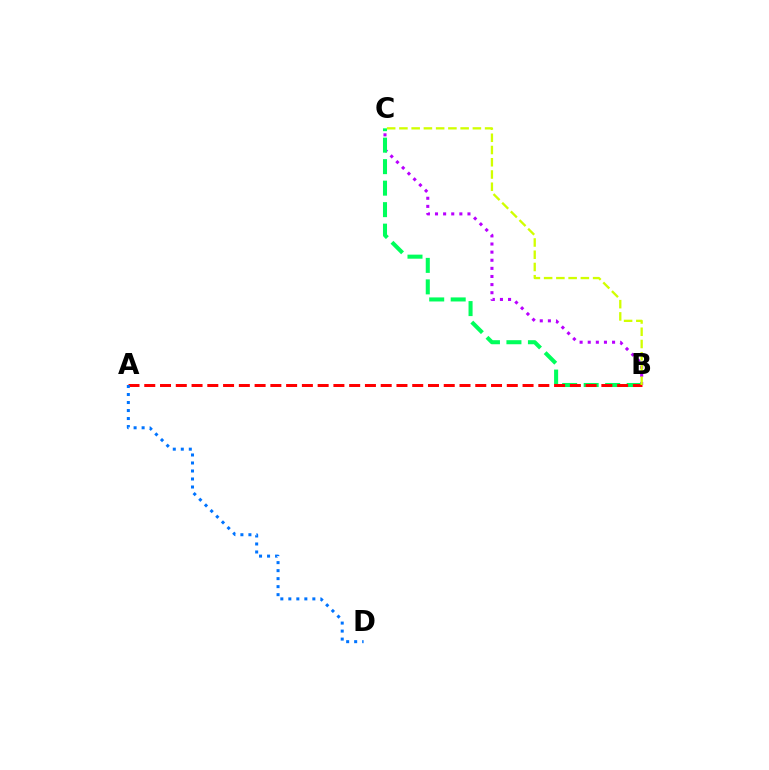{('B', 'C'): [{'color': '#b900ff', 'line_style': 'dotted', 'thickness': 2.21}, {'color': '#00ff5c', 'line_style': 'dashed', 'thickness': 2.92}, {'color': '#d1ff00', 'line_style': 'dashed', 'thickness': 1.66}], ('A', 'B'): [{'color': '#ff0000', 'line_style': 'dashed', 'thickness': 2.14}], ('A', 'D'): [{'color': '#0074ff', 'line_style': 'dotted', 'thickness': 2.18}]}